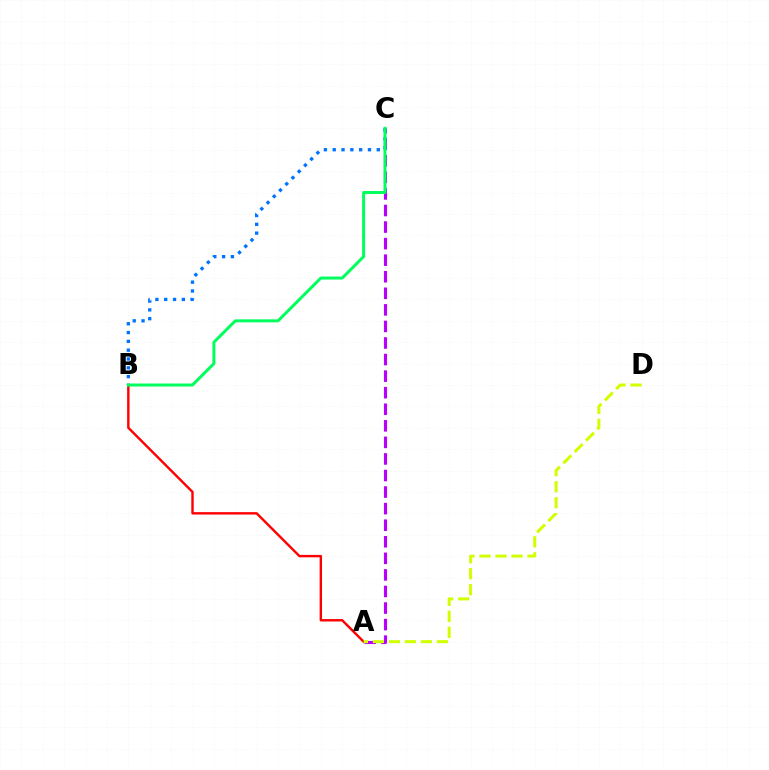{('A', 'C'): [{'color': '#b900ff', 'line_style': 'dashed', 'thickness': 2.25}], ('A', 'B'): [{'color': '#ff0000', 'line_style': 'solid', 'thickness': 1.73}], ('B', 'C'): [{'color': '#0074ff', 'line_style': 'dotted', 'thickness': 2.39}, {'color': '#00ff5c', 'line_style': 'solid', 'thickness': 2.15}], ('A', 'D'): [{'color': '#d1ff00', 'line_style': 'dashed', 'thickness': 2.17}]}